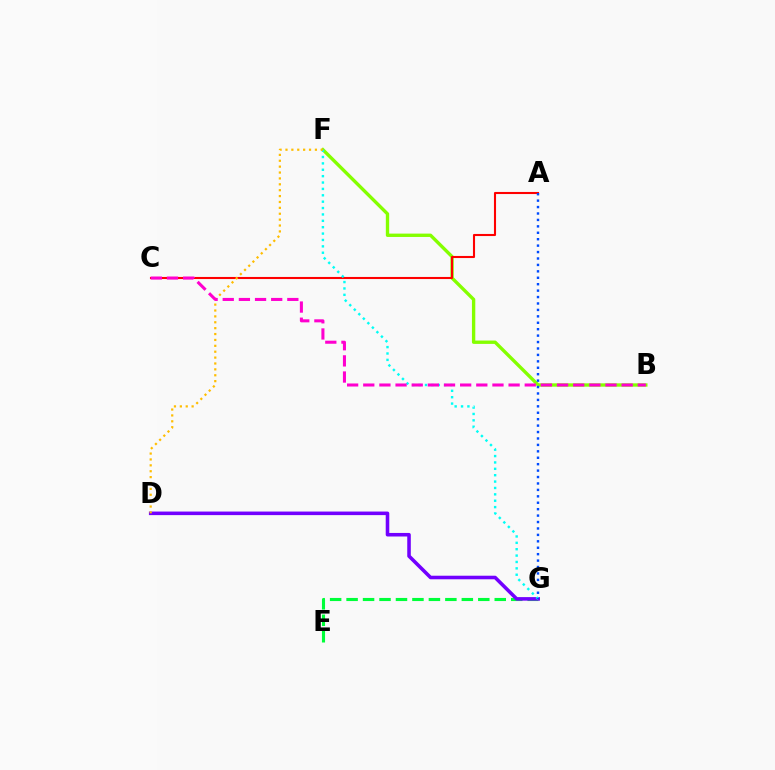{('E', 'G'): [{'color': '#00ff39', 'line_style': 'dashed', 'thickness': 2.24}], ('D', 'G'): [{'color': '#7200ff', 'line_style': 'solid', 'thickness': 2.56}], ('B', 'F'): [{'color': '#84ff00', 'line_style': 'solid', 'thickness': 2.41}], ('A', 'C'): [{'color': '#ff0000', 'line_style': 'solid', 'thickness': 1.5}], ('F', 'G'): [{'color': '#00fff6', 'line_style': 'dotted', 'thickness': 1.73}], ('D', 'F'): [{'color': '#ffbd00', 'line_style': 'dotted', 'thickness': 1.6}], ('B', 'C'): [{'color': '#ff00cf', 'line_style': 'dashed', 'thickness': 2.19}], ('A', 'G'): [{'color': '#004bff', 'line_style': 'dotted', 'thickness': 1.75}]}